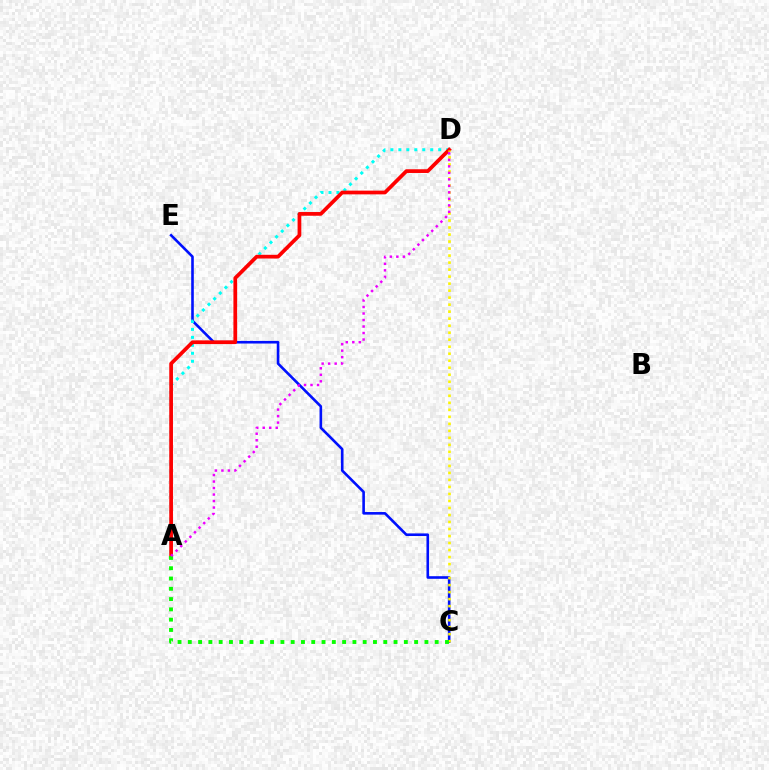{('C', 'E'): [{'color': '#0010ff', 'line_style': 'solid', 'thickness': 1.88}], ('A', 'D'): [{'color': '#00fff6', 'line_style': 'dotted', 'thickness': 2.16}, {'color': '#ff0000', 'line_style': 'solid', 'thickness': 2.68}, {'color': '#ee00ff', 'line_style': 'dotted', 'thickness': 1.77}], ('C', 'D'): [{'color': '#fcf500', 'line_style': 'dotted', 'thickness': 1.9}], ('A', 'C'): [{'color': '#08ff00', 'line_style': 'dotted', 'thickness': 2.79}]}